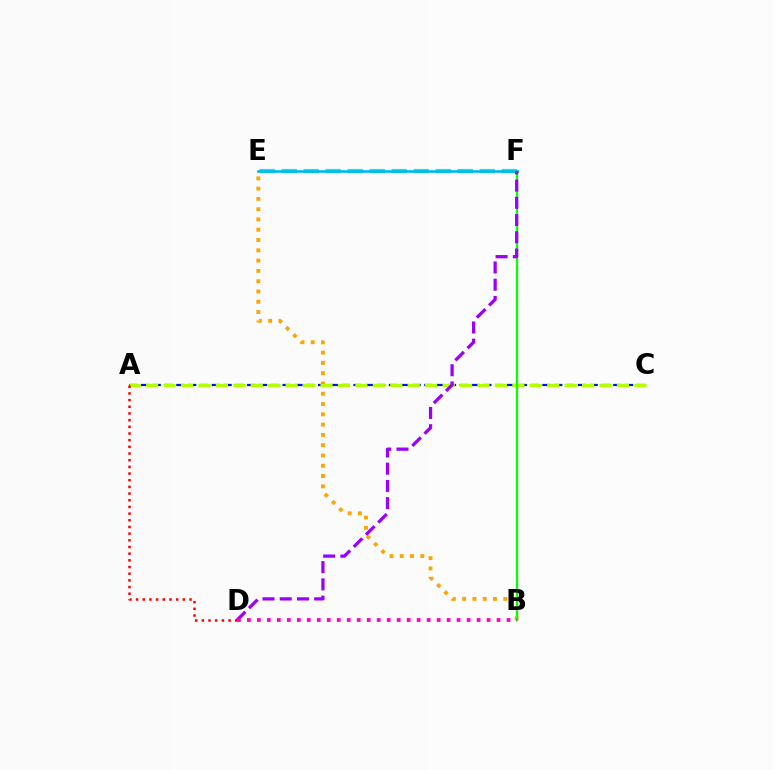{('B', 'E'): [{'color': '#ffa500', 'line_style': 'dotted', 'thickness': 2.79}], ('A', 'C'): [{'color': '#0010ff', 'line_style': 'dashed', 'thickness': 1.6}, {'color': '#b3ff00', 'line_style': 'dashed', 'thickness': 2.37}], ('E', 'F'): [{'color': '#00ff9d', 'line_style': 'dashed', 'thickness': 2.99}, {'color': '#00b5ff', 'line_style': 'solid', 'thickness': 1.89}], ('B', 'F'): [{'color': '#08ff00', 'line_style': 'solid', 'thickness': 1.62}], ('A', 'D'): [{'color': '#ff0000', 'line_style': 'dotted', 'thickness': 1.81}], ('D', 'F'): [{'color': '#9b00ff', 'line_style': 'dashed', 'thickness': 2.34}], ('B', 'D'): [{'color': '#ff00bd', 'line_style': 'dotted', 'thickness': 2.71}]}